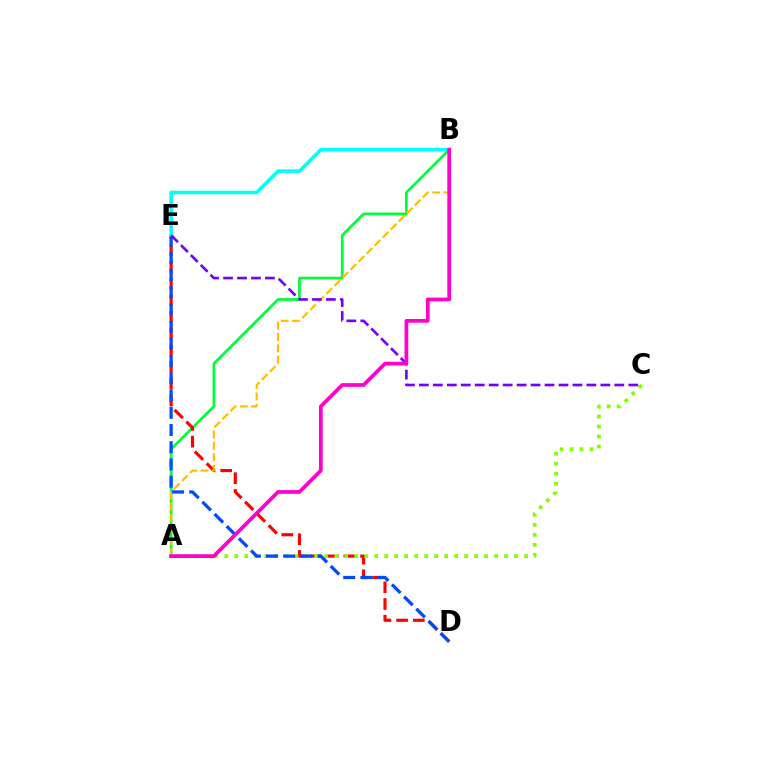{('A', 'B'): [{'color': '#00ff39', 'line_style': 'solid', 'thickness': 1.96}, {'color': '#ffbd00', 'line_style': 'dashed', 'thickness': 1.55}, {'color': '#ff00cf', 'line_style': 'solid', 'thickness': 2.69}], ('D', 'E'): [{'color': '#ff0000', 'line_style': 'dashed', 'thickness': 2.27}, {'color': '#004bff', 'line_style': 'dashed', 'thickness': 2.34}], ('A', 'C'): [{'color': '#84ff00', 'line_style': 'dotted', 'thickness': 2.71}], ('B', 'E'): [{'color': '#00fff6', 'line_style': 'solid', 'thickness': 2.54}], ('C', 'E'): [{'color': '#7200ff', 'line_style': 'dashed', 'thickness': 1.9}]}